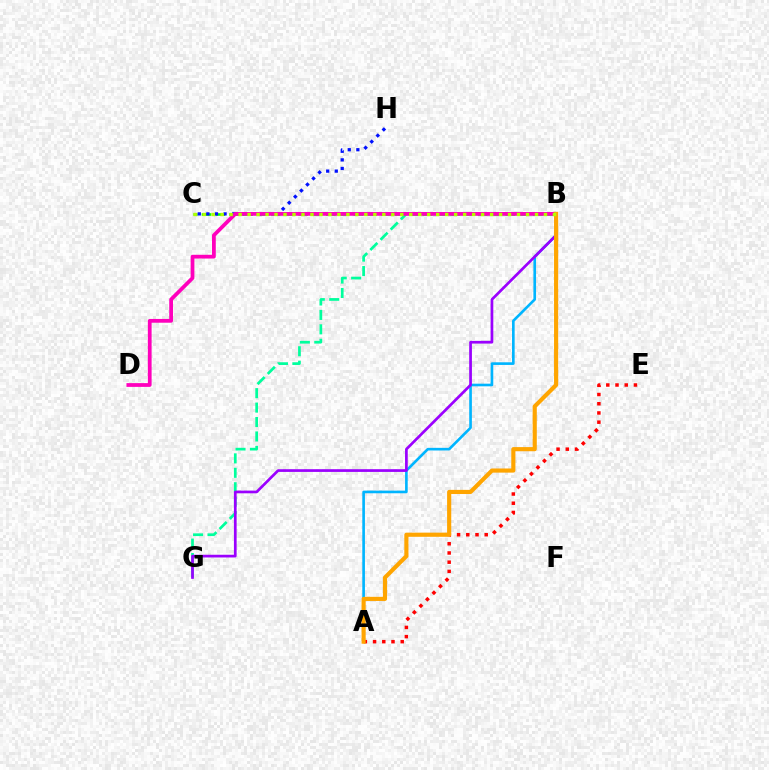{('A', 'B'): [{'color': '#00b5ff', 'line_style': 'solid', 'thickness': 1.9}, {'color': '#ffa500', 'line_style': 'solid', 'thickness': 2.99}], ('B', 'C'): [{'color': '#08ff00', 'line_style': 'dashed', 'thickness': 1.88}, {'color': '#b3ff00', 'line_style': 'dotted', 'thickness': 2.44}], ('A', 'E'): [{'color': '#ff0000', 'line_style': 'dotted', 'thickness': 2.5}], ('C', 'H'): [{'color': '#0010ff', 'line_style': 'dotted', 'thickness': 2.34}], ('B', 'G'): [{'color': '#00ff9d', 'line_style': 'dashed', 'thickness': 1.96}, {'color': '#9b00ff', 'line_style': 'solid', 'thickness': 1.95}], ('B', 'D'): [{'color': '#ff00bd', 'line_style': 'solid', 'thickness': 2.71}]}